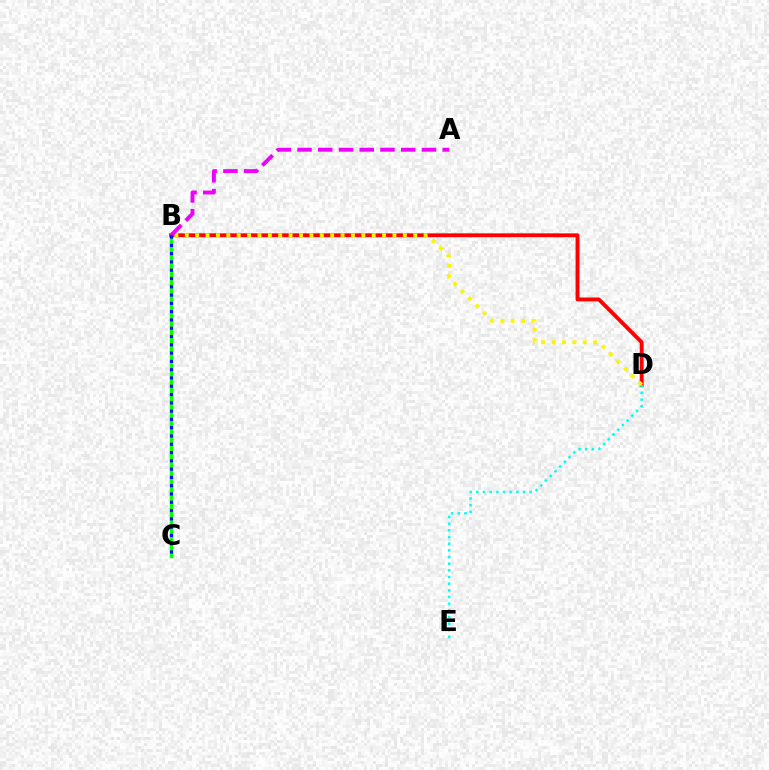{('B', 'C'): [{'color': '#08ff00', 'line_style': 'solid', 'thickness': 2.47}, {'color': '#0010ff', 'line_style': 'dotted', 'thickness': 2.25}], ('B', 'D'): [{'color': '#ff0000', 'line_style': 'solid', 'thickness': 2.78}, {'color': '#fcf500', 'line_style': 'dotted', 'thickness': 2.82}], ('A', 'B'): [{'color': '#ee00ff', 'line_style': 'dashed', 'thickness': 2.82}], ('D', 'E'): [{'color': '#00fff6', 'line_style': 'dotted', 'thickness': 1.81}]}